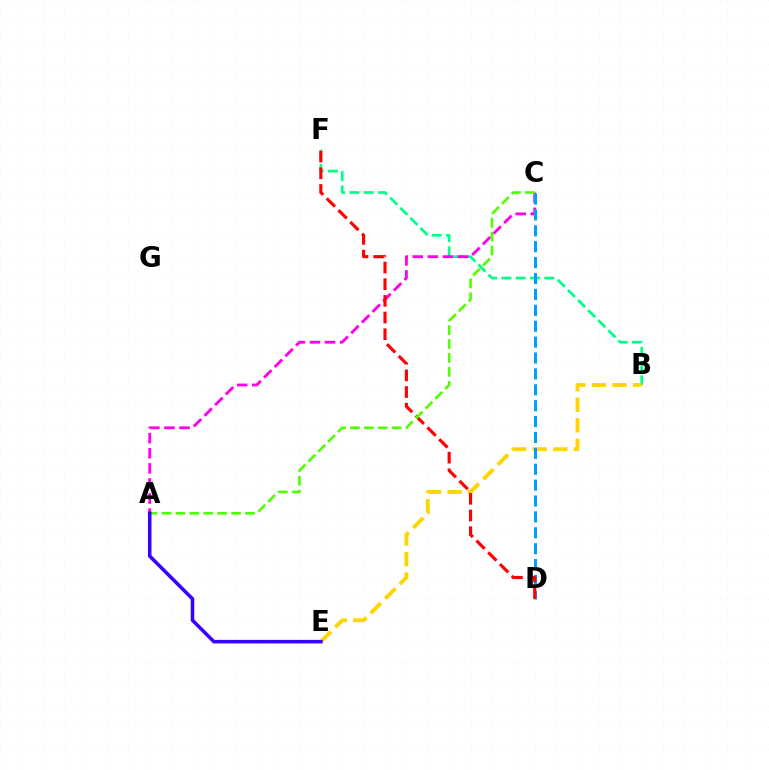{('B', 'F'): [{'color': '#00ff86', 'line_style': 'dashed', 'thickness': 1.94}], ('A', 'C'): [{'color': '#ff00ed', 'line_style': 'dashed', 'thickness': 2.05}, {'color': '#4fff00', 'line_style': 'dashed', 'thickness': 1.89}], ('B', 'E'): [{'color': '#ffd500', 'line_style': 'dashed', 'thickness': 2.79}], ('C', 'D'): [{'color': '#009eff', 'line_style': 'dashed', 'thickness': 2.16}], ('D', 'F'): [{'color': '#ff0000', 'line_style': 'dashed', 'thickness': 2.26}], ('A', 'E'): [{'color': '#3700ff', 'line_style': 'solid', 'thickness': 2.55}]}